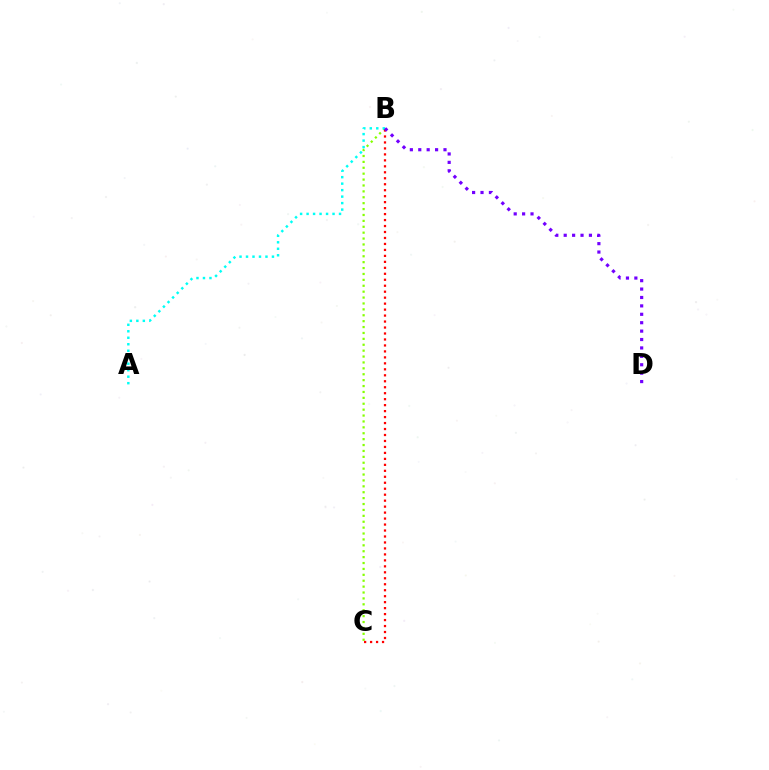{('B', 'C'): [{'color': '#84ff00', 'line_style': 'dotted', 'thickness': 1.6}, {'color': '#ff0000', 'line_style': 'dotted', 'thickness': 1.62}], ('A', 'B'): [{'color': '#00fff6', 'line_style': 'dotted', 'thickness': 1.76}], ('B', 'D'): [{'color': '#7200ff', 'line_style': 'dotted', 'thickness': 2.28}]}